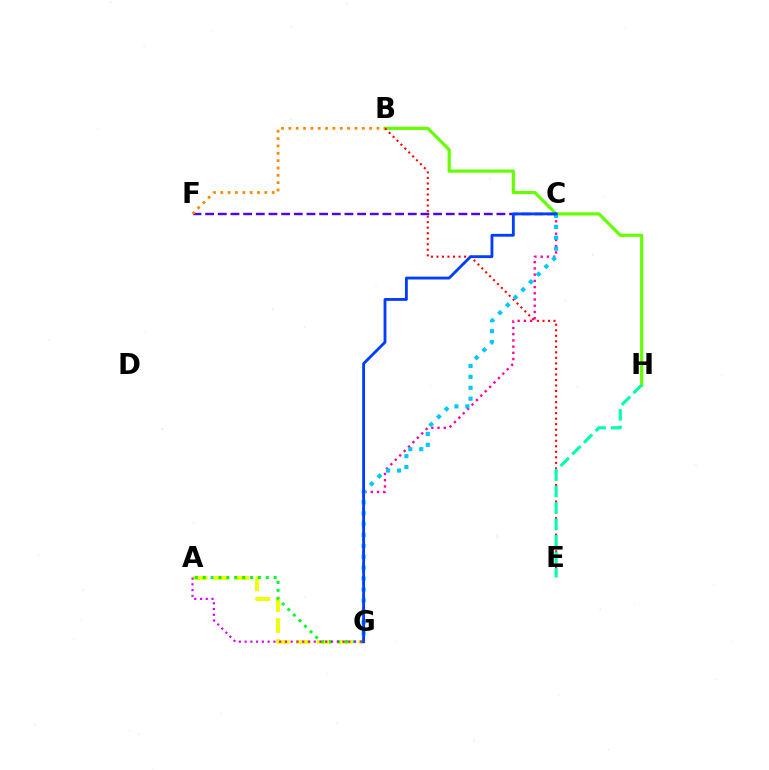{('B', 'H'): [{'color': '#66ff00', 'line_style': 'solid', 'thickness': 2.3}], ('C', 'G'): [{'color': '#ff00a0', 'line_style': 'dotted', 'thickness': 1.69}, {'color': '#00c7ff', 'line_style': 'dotted', 'thickness': 2.96}, {'color': '#003fff', 'line_style': 'solid', 'thickness': 2.05}], ('B', 'E'): [{'color': '#ff0000', 'line_style': 'dotted', 'thickness': 1.5}], ('A', 'G'): [{'color': '#eeff00', 'line_style': 'dashed', 'thickness': 2.84}, {'color': '#00ff27', 'line_style': 'dotted', 'thickness': 2.14}, {'color': '#d600ff', 'line_style': 'dotted', 'thickness': 1.56}], ('E', 'H'): [{'color': '#00ffaf', 'line_style': 'dashed', 'thickness': 2.24}], ('C', 'F'): [{'color': '#4f00ff', 'line_style': 'dashed', 'thickness': 1.72}], ('B', 'F'): [{'color': '#ff8800', 'line_style': 'dotted', 'thickness': 2.0}]}